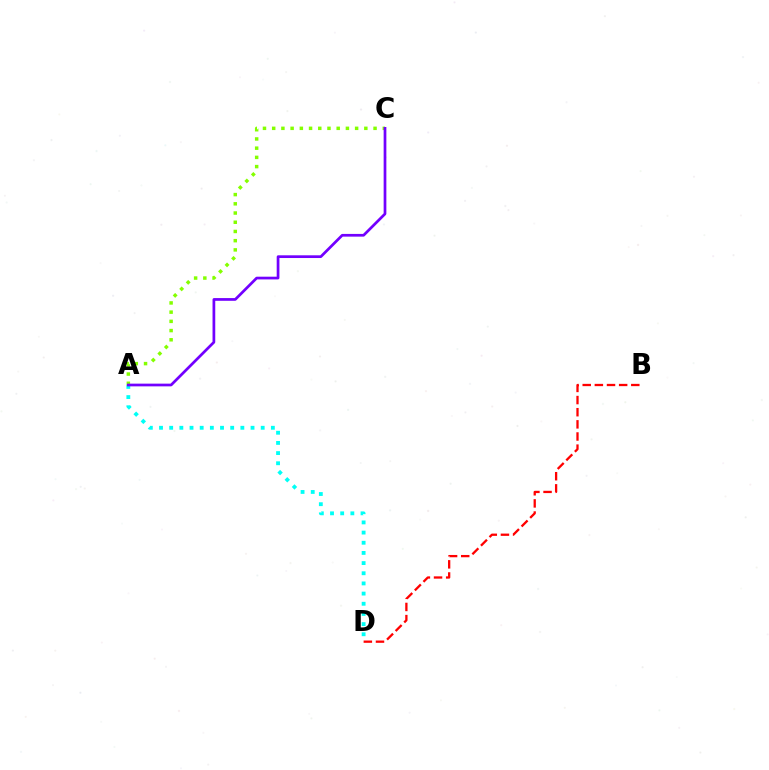{('A', 'C'): [{'color': '#84ff00', 'line_style': 'dotted', 'thickness': 2.5}, {'color': '#7200ff', 'line_style': 'solid', 'thickness': 1.96}], ('A', 'D'): [{'color': '#00fff6', 'line_style': 'dotted', 'thickness': 2.76}], ('B', 'D'): [{'color': '#ff0000', 'line_style': 'dashed', 'thickness': 1.65}]}